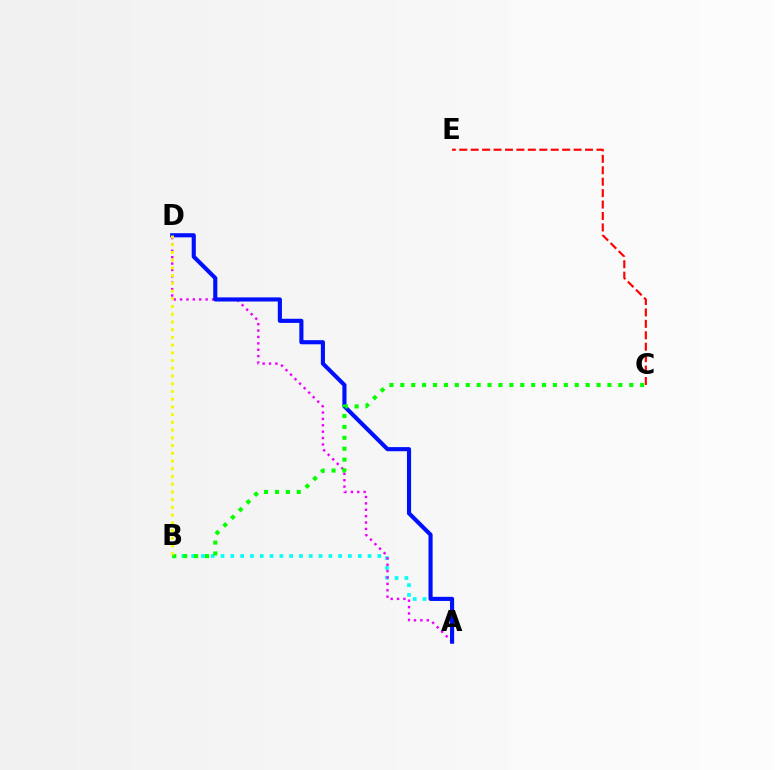{('C', 'E'): [{'color': '#ff0000', 'line_style': 'dashed', 'thickness': 1.55}], ('A', 'B'): [{'color': '#00fff6', 'line_style': 'dotted', 'thickness': 2.66}], ('A', 'D'): [{'color': '#ee00ff', 'line_style': 'dotted', 'thickness': 1.74}, {'color': '#0010ff', 'line_style': 'solid', 'thickness': 2.96}], ('B', 'C'): [{'color': '#08ff00', 'line_style': 'dotted', 'thickness': 2.96}], ('B', 'D'): [{'color': '#fcf500', 'line_style': 'dotted', 'thickness': 2.1}]}